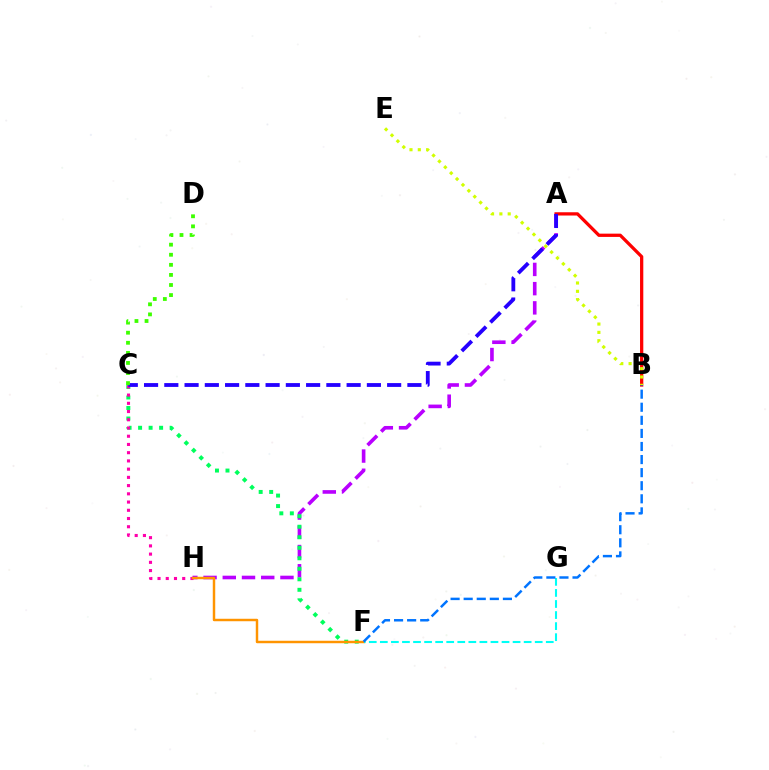{('A', 'H'): [{'color': '#b900ff', 'line_style': 'dashed', 'thickness': 2.61}], ('C', 'F'): [{'color': '#00ff5c', 'line_style': 'dotted', 'thickness': 2.86}], ('A', 'B'): [{'color': '#ff0000', 'line_style': 'solid', 'thickness': 2.35}], ('C', 'H'): [{'color': '#ff00ac', 'line_style': 'dotted', 'thickness': 2.24}], ('A', 'C'): [{'color': '#2500ff', 'line_style': 'dashed', 'thickness': 2.75}], ('C', 'D'): [{'color': '#3dff00', 'line_style': 'dotted', 'thickness': 2.74}], ('B', 'E'): [{'color': '#d1ff00', 'line_style': 'dotted', 'thickness': 2.26}], ('F', 'H'): [{'color': '#ff9400', 'line_style': 'solid', 'thickness': 1.77}], ('F', 'G'): [{'color': '#00fff6', 'line_style': 'dashed', 'thickness': 1.5}], ('B', 'F'): [{'color': '#0074ff', 'line_style': 'dashed', 'thickness': 1.78}]}